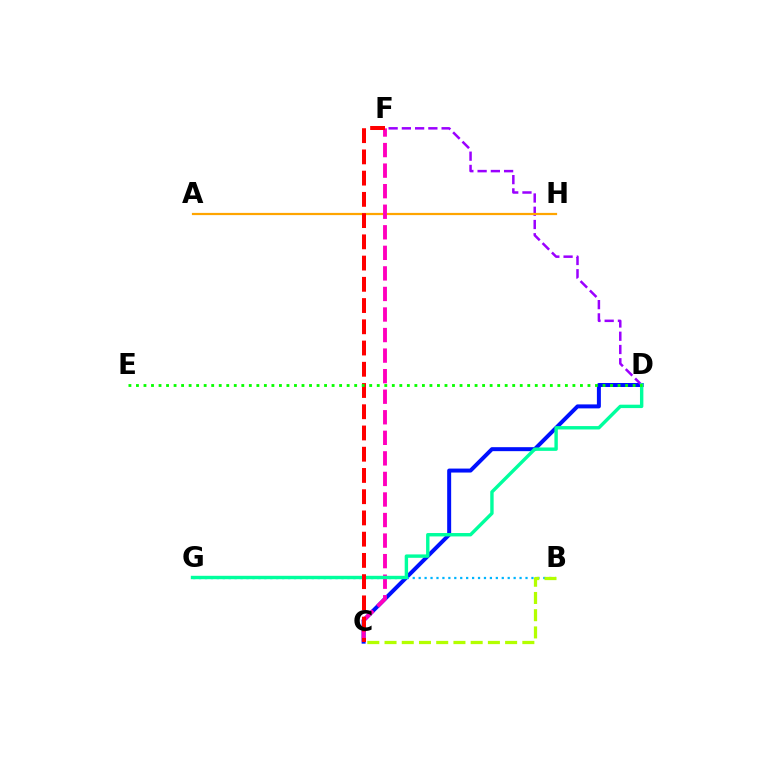{('C', 'D'): [{'color': '#0010ff', 'line_style': 'solid', 'thickness': 2.87}], ('D', 'F'): [{'color': '#9b00ff', 'line_style': 'dashed', 'thickness': 1.8}], ('B', 'G'): [{'color': '#00b5ff', 'line_style': 'dotted', 'thickness': 1.61}], ('A', 'H'): [{'color': '#ffa500', 'line_style': 'solid', 'thickness': 1.59}], ('C', 'F'): [{'color': '#ff00bd', 'line_style': 'dashed', 'thickness': 2.79}, {'color': '#ff0000', 'line_style': 'dashed', 'thickness': 2.89}], ('D', 'G'): [{'color': '#00ff9d', 'line_style': 'solid', 'thickness': 2.45}], ('D', 'E'): [{'color': '#08ff00', 'line_style': 'dotted', 'thickness': 2.04}], ('B', 'C'): [{'color': '#b3ff00', 'line_style': 'dashed', 'thickness': 2.34}]}